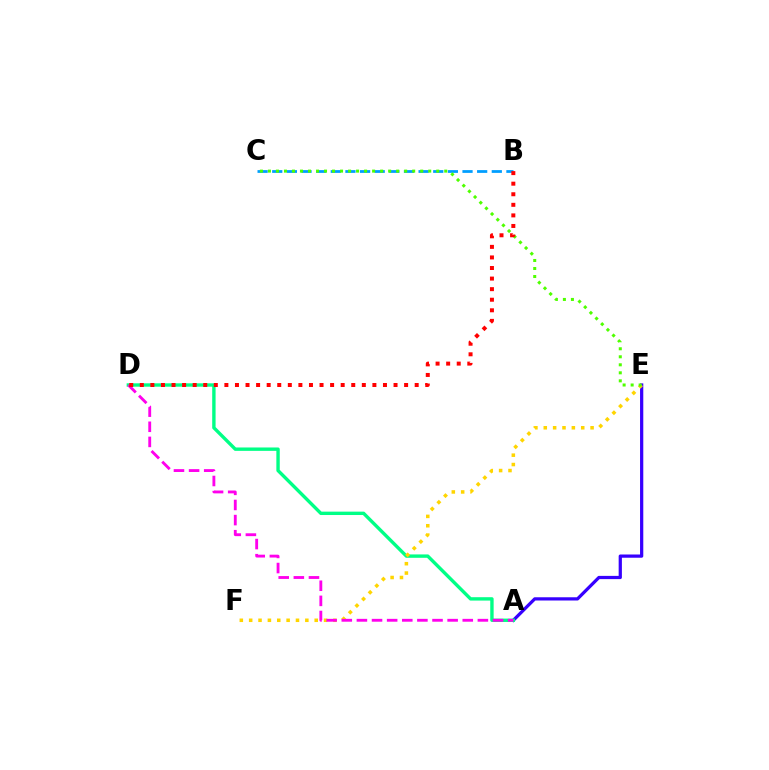{('A', 'E'): [{'color': '#3700ff', 'line_style': 'solid', 'thickness': 2.33}], ('A', 'D'): [{'color': '#00ff86', 'line_style': 'solid', 'thickness': 2.44}, {'color': '#ff00ed', 'line_style': 'dashed', 'thickness': 2.05}], ('E', 'F'): [{'color': '#ffd500', 'line_style': 'dotted', 'thickness': 2.54}], ('B', 'C'): [{'color': '#009eff', 'line_style': 'dashed', 'thickness': 1.99}], ('C', 'E'): [{'color': '#4fff00', 'line_style': 'dotted', 'thickness': 2.18}], ('B', 'D'): [{'color': '#ff0000', 'line_style': 'dotted', 'thickness': 2.87}]}